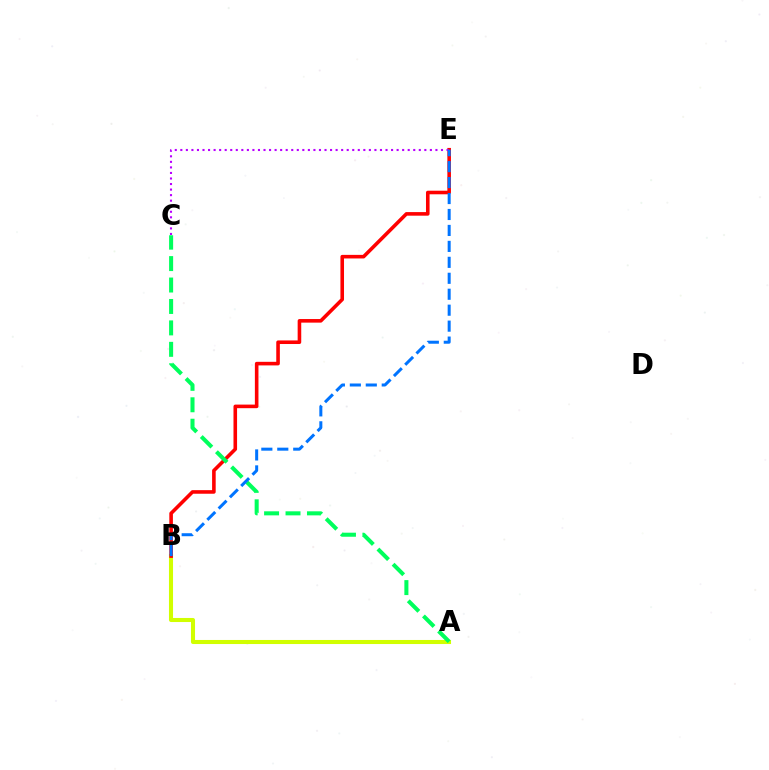{('A', 'B'): [{'color': '#d1ff00', 'line_style': 'solid', 'thickness': 2.93}], ('B', 'E'): [{'color': '#ff0000', 'line_style': 'solid', 'thickness': 2.58}, {'color': '#0074ff', 'line_style': 'dashed', 'thickness': 2.17}], ('C', 'E'): [{'color': '#b900ff', 'line_style': 'dotted', 'thickness': 1.51}], ('A', 'C'): [{'color': '#00ff5c', 'line_style': 'dashed', 'thickness': 2.91}]}